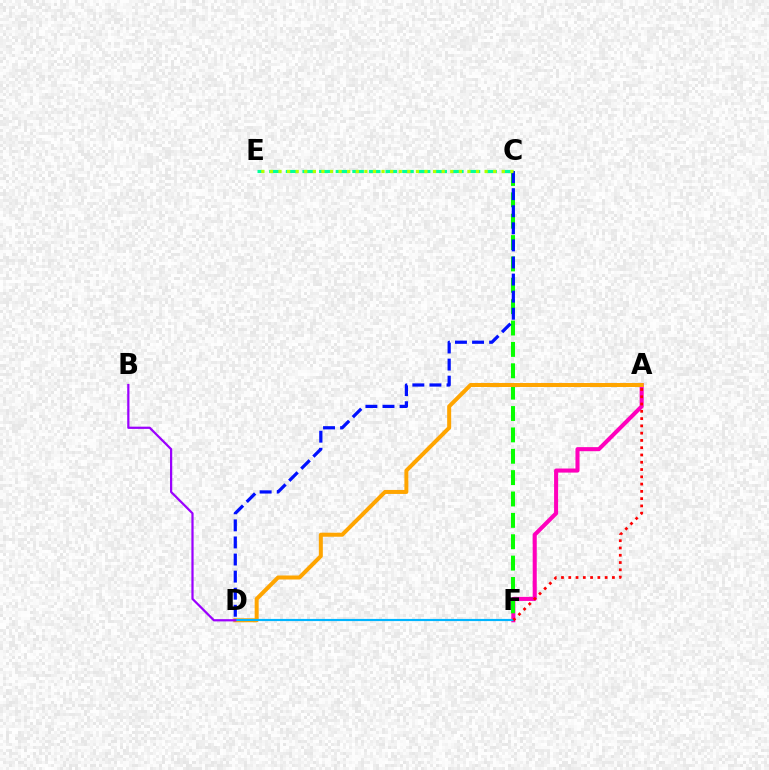{('A', 'F'): [{'color': '#ff00bd', 'line_style': 'solid', 'thickness': 2.93}, {'color': '#ff0000', 'line_style': 'dotted', 'thickness': 1.98}], ('C', 'F'): [{'color': '#08ff00', 'line_style': 'dashed', 'thickness': 2.9}], ('A', 'D'): [{'color': '#ffa500', 'line_style': 'solid', 'thickness': 2.88}], ('C', 'E'): [{'color': '#00ff9d', 'line_style': 'dashed', 'thickness': 2.26}, {'color': '#b3ff00', 'line_style': 'dotted', 'thickness': 2.33}], ('D', 'F'): [{'color': '#00b5ff', 'line_style': 'solid', 'thickness': 1.56}], ('B', 'D'): [{'color': '#9b00ff', 'line_style': 'solid', 'thickness': 1.61}], ('C', 'D'): [{'color': '#0010ff', 'line_style': 'dashed', 'thickness': 2.32}]}